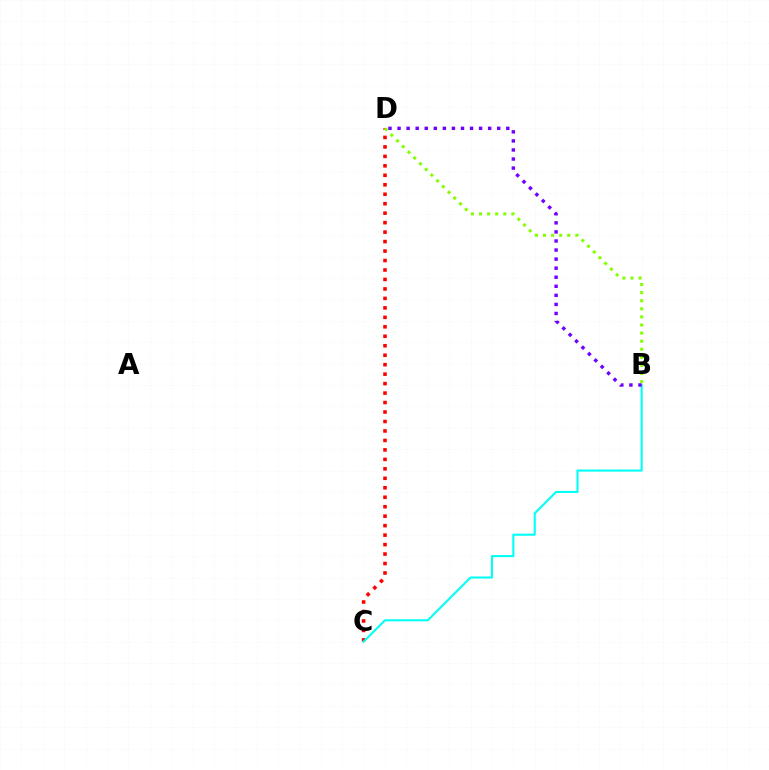{('C', 'D'): [{'color': '#ff0000', 'line_style': 'dotted', 'thickness': 2.57}], ('B', 'C'): [{'color': '#00fff6', 'line_style': 'solid', 'thickness': 1.5}], ('B', 'D'): [{'color': '#84ff00', 'line_style': 'dotted', 'thickness': 2.2}, {'color': '#7200ff', 'line_style': 'dotted', 'thickness': 2.46}]}